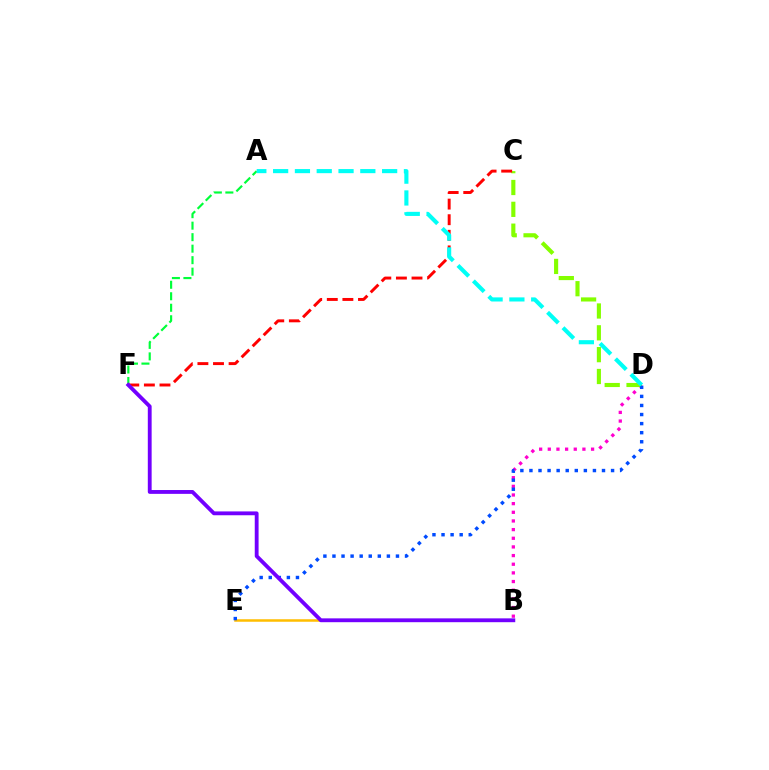{('B', 'E'): [{'color': '#ffbd00', 'line_style': 'solid', 'thickness': 1.8}], ('B', 'D'): [{'color': '#ff00cf', 'line_style': 'dotted', 'thickness': 2.35}], ('C', 'D'): [{'color': '#84ff00', 'line_style': 'dashed', 'thickness': 2.97}], ('A', 'F'): [{'color': '#00ff39', 'line_style': 'dashed', 'thickness': 1.56}], ('C', 'F'): [{'color': '#ff0000', 'line_style': 'dashed', 'thickness': 2.12}], ('D', 'E'): [{'color': '#004bff', 'line_style': 'dotted', 'thickness': 2.46}], ('B', 'F'): [{'color': '#7200ff', 'line_style': 'solid', 'thickness': 2.76}], ('A', 'D'): [{'color': '#00fff6', 'line_style': 'dashed', 'thickness': 2.96}]}